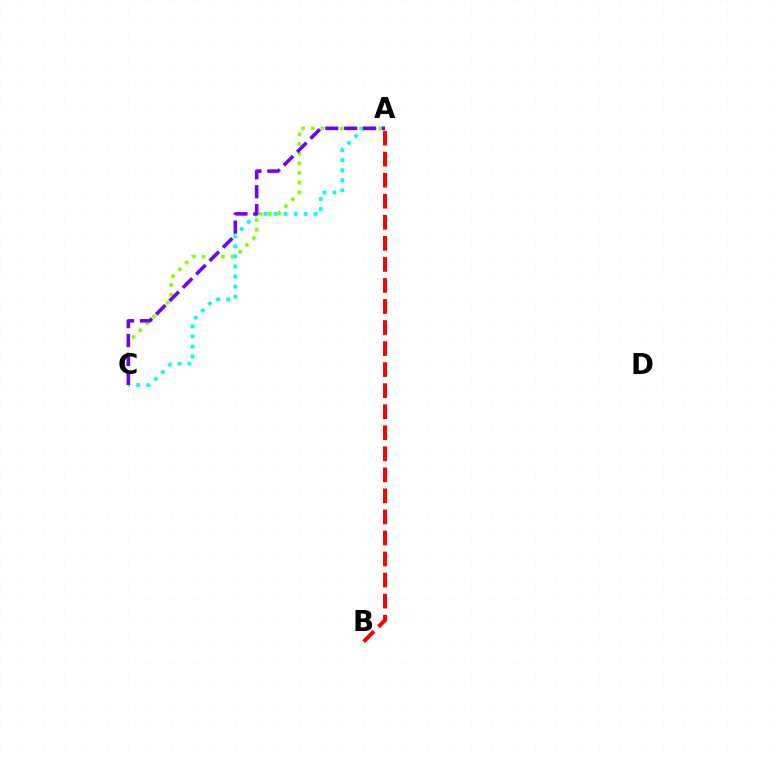{('A', 'C'): [{'color': '#84ff00', 'line_style': 'dotted', 'thickness': 2.62}, {'color': '#00fff6', 'line_style': 'dotted', 'thickness': 2.73}, {'color': '#7200ff', 'line_style': 'dashed', 'thickness': 2.57}], ('A', 'B'): [{'color': '#ff0000', 'line_style': 'dashed', 'thickness': 2.86}]}